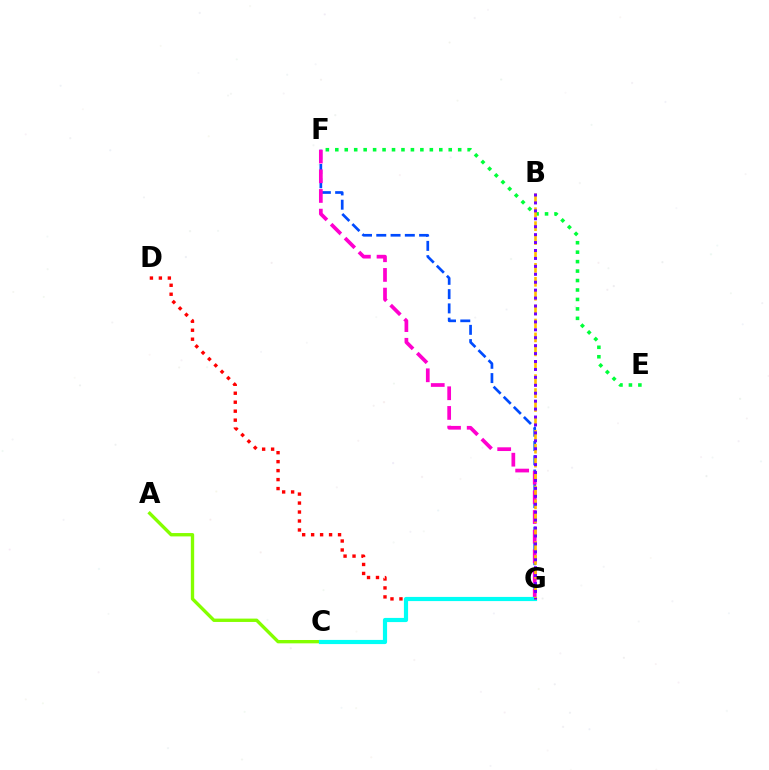{('F', 'G'): [{'color': '#004bff', 'line_style': 'dashed', 'thickness': 1.94}, {'color': '#ff00cf', 'line_style': 'dashed', 'thickness': 2.67}], ('D', 'G'): [{'color': '#ff0000', 'line_style': 'dotted', 'thickness': 2.44}], ('E', 'F'): [{'color': '#00ff39', 'line_style': 'dotted', 'thickness': 2.57}], ('A', 'C'): [{'color': '#84ff00', 'line_style': 'solid', 'thickness': 2.41}], ('C', 'G'): [{'color': '#00fff6', 'line_style': 'solid', 'thickness': 3.0}], ('B', 'G'): [{'color': '#ffbd00', 'line_style': 'dashed', 'thickness': 1.89}, {'color': '#7200ff', 'line_style': 'dotted', 'thickness': 2.15}]}